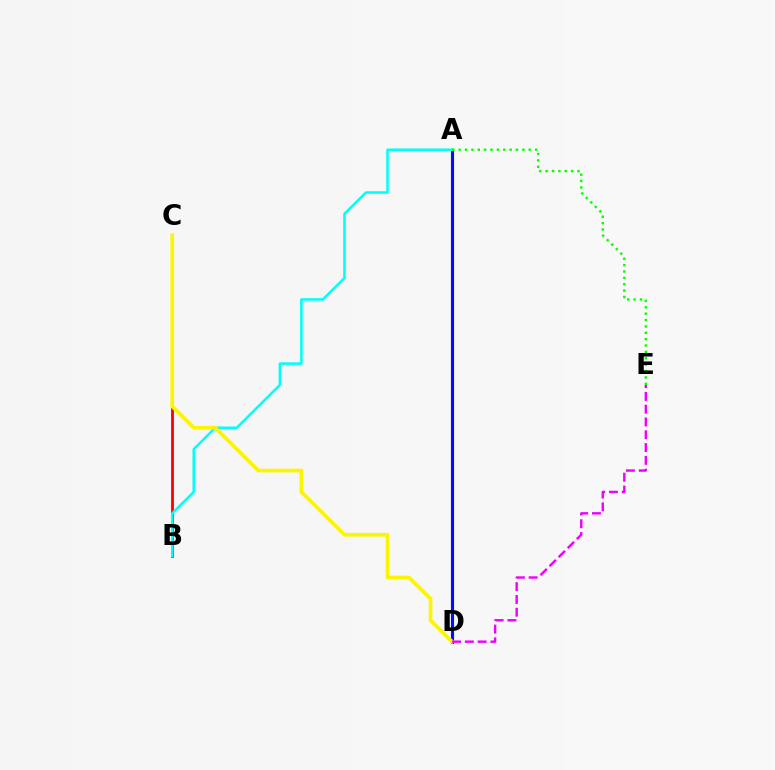{('B', 'C'): [{'color': '#ff0000', 'line_style': 'solid', 'thickness': 2.01}], ('A', 'D'): [{'color': '#0010ff', 'line_style': 'solid', 'thickness': 2.24}], ('A', 'B'): [{'color': '#00fff6', 'line_style': 'solid', 'thickness': 1.82}], ('C', 'D'): [{'color': '#fcf500', 'line_style': 'solid', 'thickness': 2.65}], ('A', 'E'): [{'color': '#08ff00', 'line_style': 'dotted', 'thickness': 1.73}], ('D', 'E'): [{'color': '#ee00ff', 'line_style': 'dashed', 'thickness': 1.74}]}